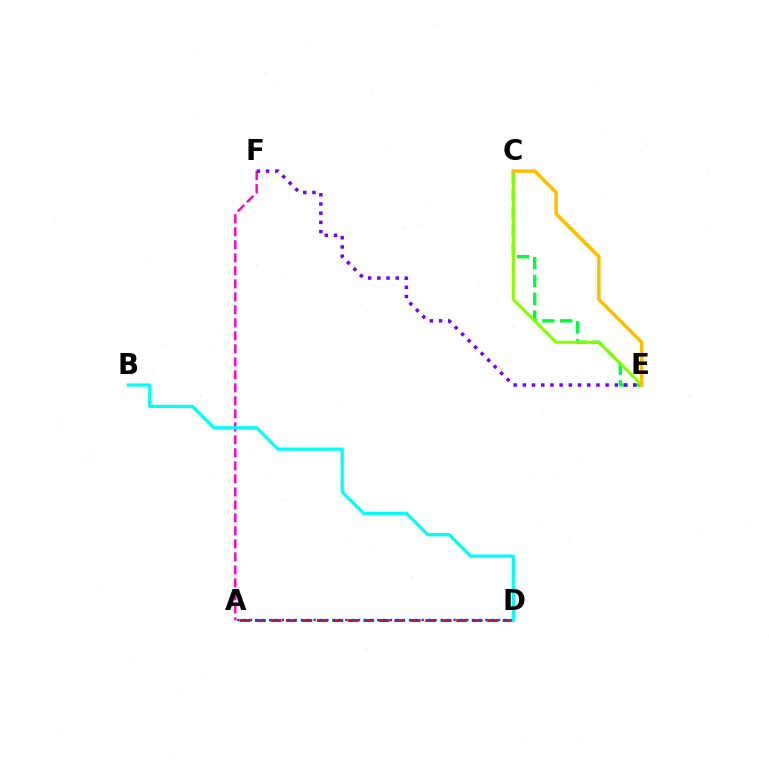{('A', 'D'): [{'color': '#ff0000', 'line_style': 'dashed', 'thickness': 2.1}, {'color': '#004bff', 'line_style': 'dotted', 'thickness': 1.73}], ('C', 'E'): [{'color': '#00ff39', 'line_style': 'dashed', 'thickness': 2.43}, {'color': '#84ff00', 'line_style': 'solid', 'thickness': 2.16}, {'color': '#ffbd00', 'line_style': 'solid', 'thickness': 2.53}], ('A', 'F'): [{'color': '#ff00cf', 'line_style': 'dashed', 'thickness': 1.77}], ('B', 'D'): [{'color': '#00fff6', 'line_style': 'solid', 'thickness': 2.32}], ('E', 'F'): [{'color': '#7200ff', 'line_style': 'dotted', 'thickness': 2.5}]}